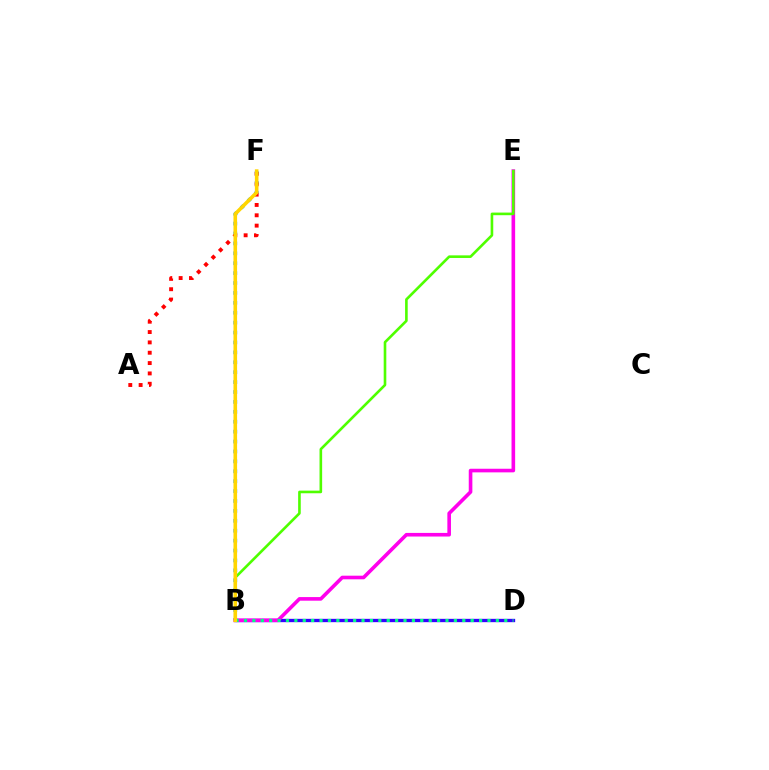{('B', 'D'): [{'color': '#3700ff', 'line_style': 'solid', 'thickness': 2.4}, {'color': '#00ff86', 'line_style': 'dotted', 'thickness': 2.28}], ('B', 'F'): [{'color': '#009eff', 'line_style': 'dotted', 'thickness': 2.69}, {'color': '#ffd500', 'line_style': 'solid', 'thickness': 2.59}], ('B', 'E'): [{'color': '#ff00ed', 'line_style': 'solid', 'thickness': 2.6}, {'color': '#4fff00', 'line_style': 'solid', 'thickness': 1.89}], ('A', 'F'): [{'color': '#ff0000', 'line_style': 'dotted', 'thickness': 2.81}]}